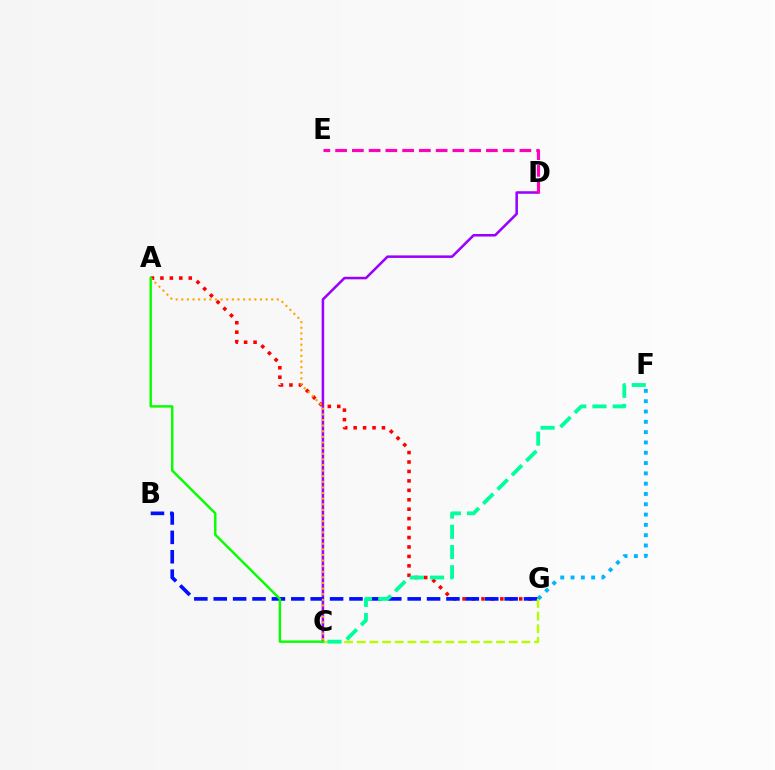{('C', 'D'): [{'color': '#9b00ff', 'line_style': 'solid', 'thickness': 1.83}], ('A', 'G'): [{'color': '#ff0000', 'line_style': 'dotted', 'thickness': 2.57}], ('F', 'G'): [{'color': '#00b5ff', 'line_style': 'dotted', 'thickness': 2.8}], ('B', 'G'): [{'color': '#0010ff', 'line_style': 'dashed', 'thickness': 2.63}], ('D', 'E'): [{'color': '#ff00bd', 'line_style': 'dashed', 'thickness': 2.28}], ('C', 'G'): [{'color': '#b3ff00', 'line_style': 'dashed', 'thickness': 1.72}], ('A', 'C'): [{'color': '#ffa500', 'line_style': 'dotted', 'thickness': 1.53}, {'color': '#08ff00', 'line_style': 'solid', 'thickness': 1.76}], ('C', 'F'): [{'color': '#00ff9d', 'line_style': 'dashed', 'thickness': 2.75}]}